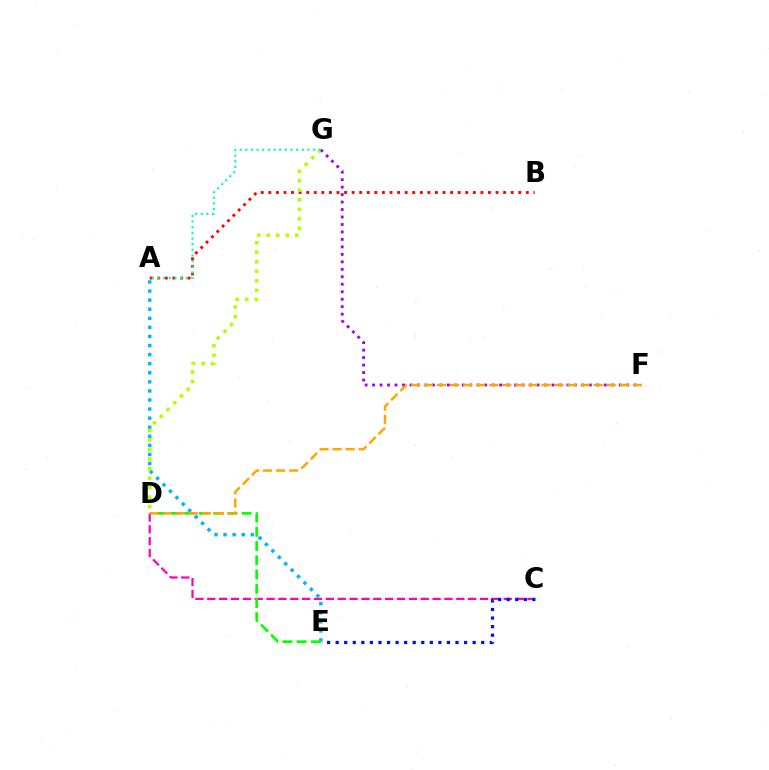{('A', 'B'): [{'color': '#ff0000', 'line_style': 'dotted', 'thickness': 2.06}], ('C', 'D'): [{'color': '#ff00bd', 'line_style': 'dashed', 'thickness': 1.61}], ('A', 'E'): [{'color': '#00b5ff', 'line_style': 'dotted', 'thickness': 2.47}], ('D', 'E'): [{'color': '#08ff00', 'line_style': 'dashed', 'thickness': 1.93}], ('D', 'G'): [{'color': '#b3ff00', 'line_style': 'dotted', 'thickness': 2.59}], ('F', 'G'): [{'color': '#9b00ff', 'line_style': 'dotted', 'thickness': 2.03}], ('C', 'E'): [{'color': '#0010ff', 'line_style': 'dotted', 'thickness': 2.33}], ('D', 'F'): [{'color': '#ffa500', 'line_style': 'dashed', 'thickness': 1.77}], ('A', 'G'): [{'color': '#00ff9d', 'line_style': 'dotted', 'thickness': 1.54}]}